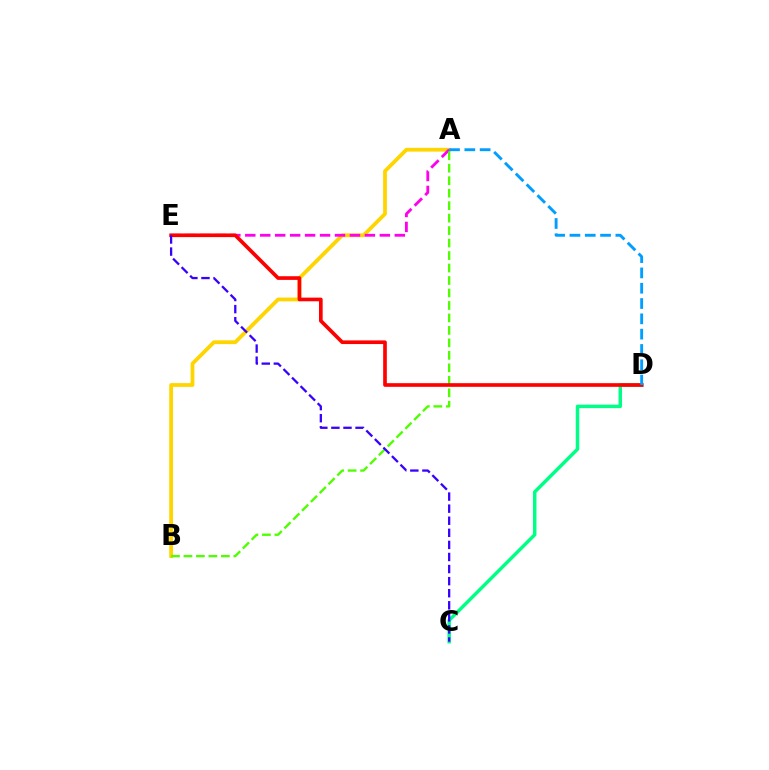{('C', 'D'): [{'color': '#00ff86', 'line_style': 'solid', 'thickness': 2.49}], ('A', 'B'): [{'color': '#ffd500', 'line_style': 'solid', 'thickness': 2.72}, {'color': '#4fff00', 'line_style': 'dashed', 'thickness': 1.69}], ('A', 'E'): [{'color': '#ff00ed', 'line_style': 'dashed', 'thickness': 2.03}], ('D', 'E'): [{'color': '#ff0000', 'line_style': 'solid', 'thickness': 2.64}], ('A', 'D'): [{'color': '#009eff', 'line_style': 'dashed', 'thickness': 2.08}], ('C', 'E'): [{'color': '#3700ff', 'line_style': 'dashed', 'thickness': 1.64}]}